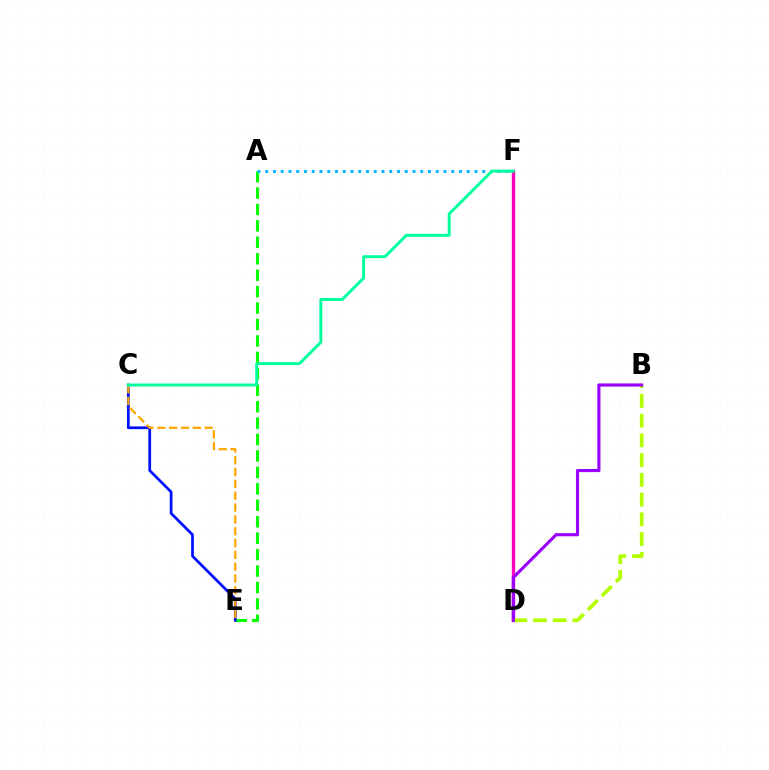{('A', 'E'): [{'color': '#08ff00', 'line_style': 'dashed', 'thickness': 2.23}], ('C', 'E'): [{'color': '#0010ff', 'line_style': 'solid', 'thickness': 1.97}, {'color': '#ffa500', 'line_style': 'dashed', 'thickness': 1.61}], ('D', 'F'): [{'color': '#ff0000', 'line_style': 'dotted', 'thickness': 1.97}, {'color': '#ff00bd', 'line_style': 'solid', 'thickness': 2.43}], ('A', 'F'): [{'color': '#00b5ff', 'line_style': 'dotted', 'thickness': 2.11}], ('B', 'D'): [{'color': '#b3ff00', 'line_style': 'dashed', 'thickness': 2.68}, {'color': '#9b00ff', 'line_style': 'solid', 'thickness': 2.25}], ('C', 'F'): [{'color': '#00ff9d', 'line_style': 'solid', 'thickness': 2.11}]}